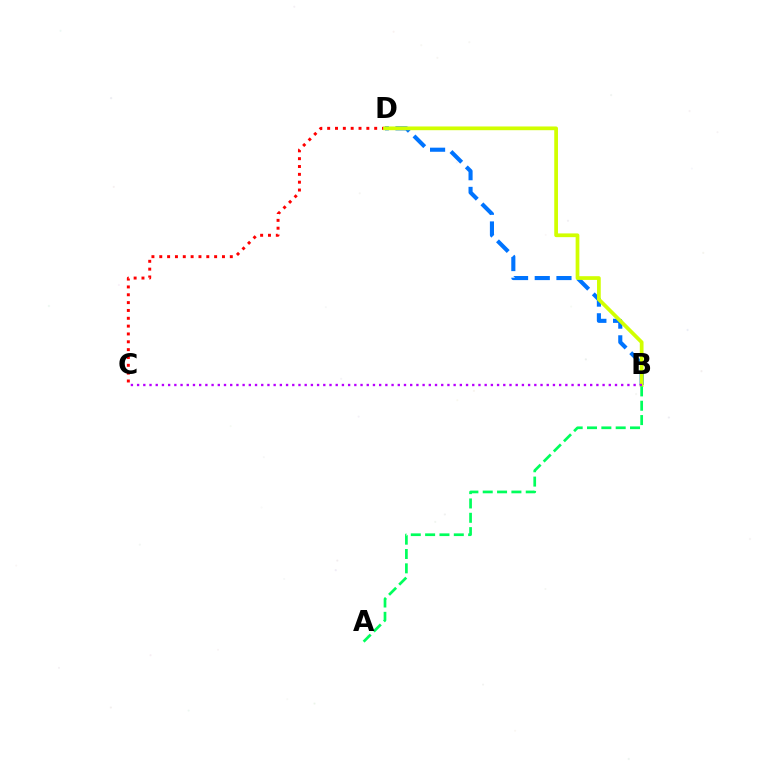{('B', 'D'): [{'color': '#0074ff', 'line_style': 'dashed', 'thickness': 2.95}, {'color': '#d1ff00', 'line_style': 'solid', 'thickness': 2.69}], ('C', 'D'): [{'color': '#ff0000', 'line_style': 'dotted', 'thickness': 2.13}], ('B', 'C'): [{'color': '#b900ff', 'line_style': 'dotted', 'thickness': 1.69}], ('A', 'B'): [{'color': '#00ff5c', 'line_style': 'dashed', 'thickness': 1.95}]}